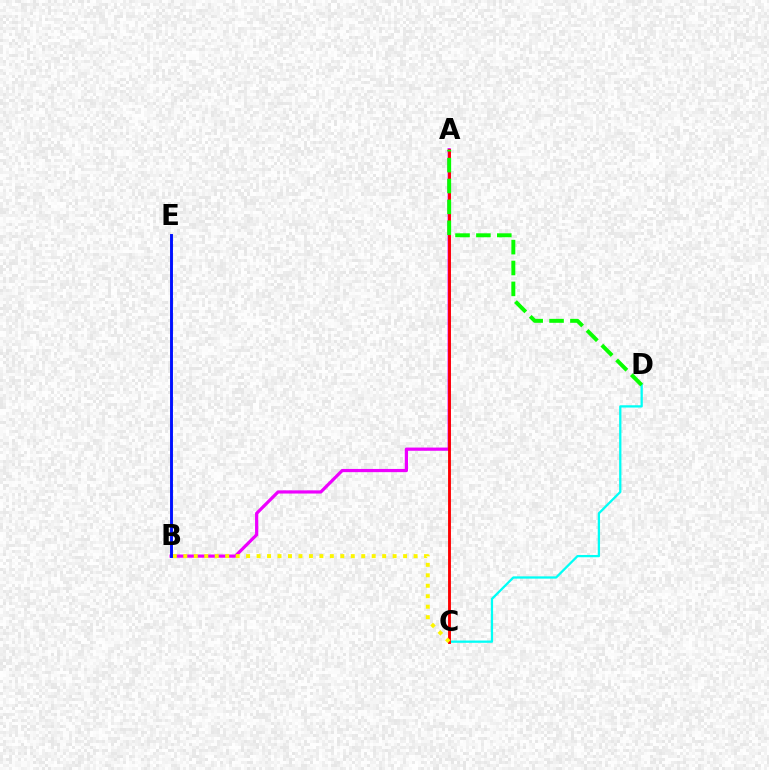{('A', 'B'): [{'color': '#ee00ff', 'line_style': 'solid', 'thickness': 2.31}], ('C', 'D'): [{'color': '#00fff6', 'line_style': 'solid', 'thickness': 1.64}], ('A', 'C'): [{'color': '#ff0000', 'line_style': 'solid', 'thickness': 2.07}], ('B', 'C'): [{'color': '#fcf500', 'line_style': 'dotted', 'thickness': 2.84}], ('B', 'E'): [{'color': '#0010ff', 'line_style': 'solid', 'thickness': 2.1}], ('A', 'D'): [{'color': '#08ff00', 'line_style': 'dashed', 'thickness': 2.84}]}